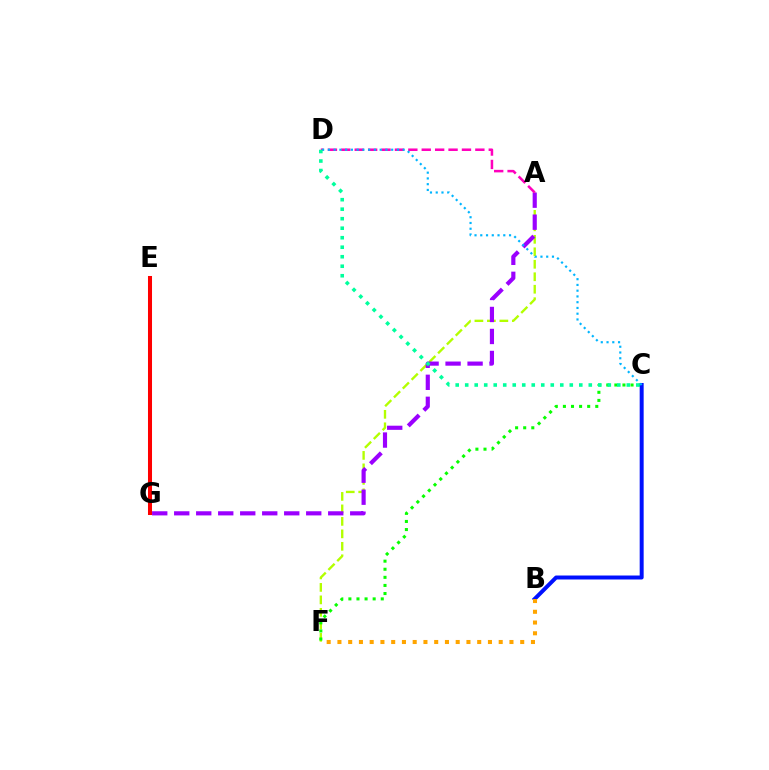{('A', 'F'): [{'color': '#b3ff00', 'line_style': 'dashed', 'thickness': 1.7}], ('C', 'F'): [{'color': '#08ff00', 'line_style': 'dotted', 'thickness': 2.2}], ('B', 'C'): [{'color': '#0010ff', 'line_style': 'solid', 'thickness': 2.86}], ('A', 'G'): [{'color': '#9b00ff', 'line_style': 'dashed', 'thickness': 2.99}], ('A', 'D'): [{'color': '#ff00bd', 'line_style': 'dashed', 'thickness': 1.82}], ('C', 'D'): [{'color': '#00b5ff', 'line_style': 'dotted', 'thickness': 1.56}, {'color': '#00ff9d', 'line_style': 'dotted', 'thickness': 2.58}], ('B', 'F'): [{'color': '#ffa500', 'line_style': 'dotted', 'thickness': 2.92}], ('E', 'G'): [{'color': '#ff0000', 'line_style': 'solid', 'thickness': 2.9}]}